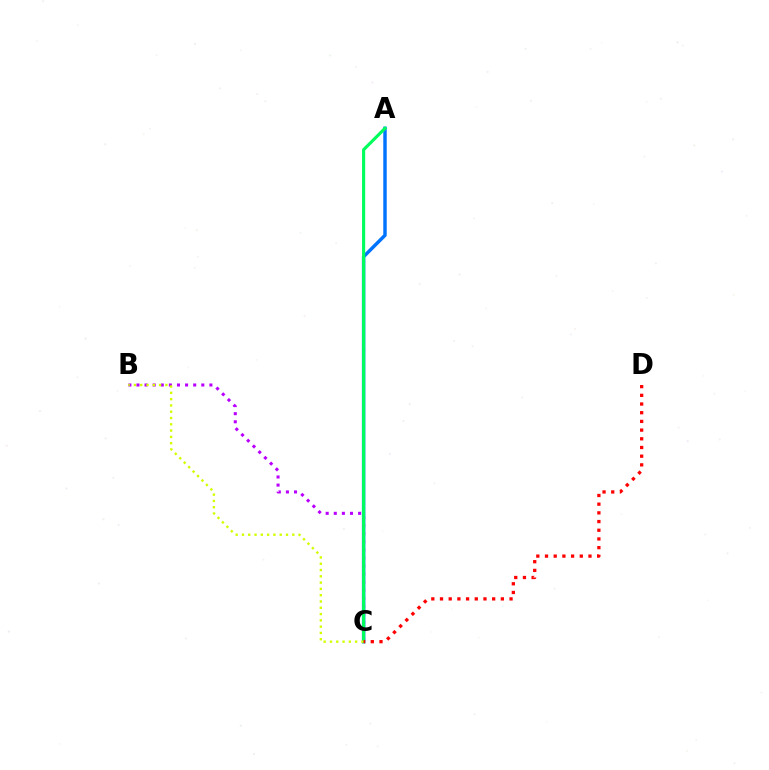{('A', 'C'): [{'color': '#0074ff', 'line_style': 'solid', 'thickness': 2.49}, {'color': '#00ff5c', 'line_style': 'solid', 'thickness': 2.26}], ('B', 'C'): [{'color': '#b900ff', 'line_style': 'dotted', 'thickness': 2.2}, {'color': '#d1ff00', 'line_style': 'dotted', 'thickness': 1.71}], ('C', 'D'): [{'color': '#ff0000', 'line_style': 'dotted', 'thickness': 2.36}]}